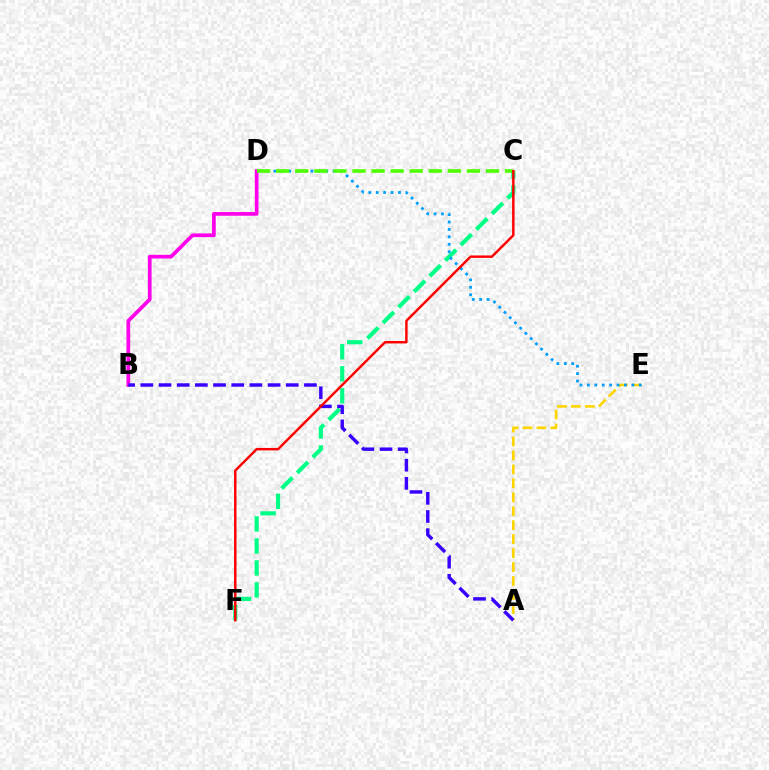{('A', 'E'): [{'color': '#ffd500', 'line_style': 'dashed', 'thickness': 1.9}], ('C', 'F'): [{'color': '#00ff86', 'line_style': 'dashed', 'thickness': 2.99}, {'color': '#ff0000', 'line_style': 'solid', 'thickness': 1.76}], ('B', 'D'): [{'color': '#ff00ed', 'line_style': 'solid', 'thickness': 2.67}], ('A', 'B'): [{'color': '#3700ff', 'line_style': 'dashed', 'thickness': 2.47}], ('D', 'E'): [{'color': '#009eff', 'line_style': 'dotted', 'thickness': 2.01}], ('C', 'D'): [{'color': '#4fff00', 'line_style': 'dashed', 'thickness': 2.59}]}